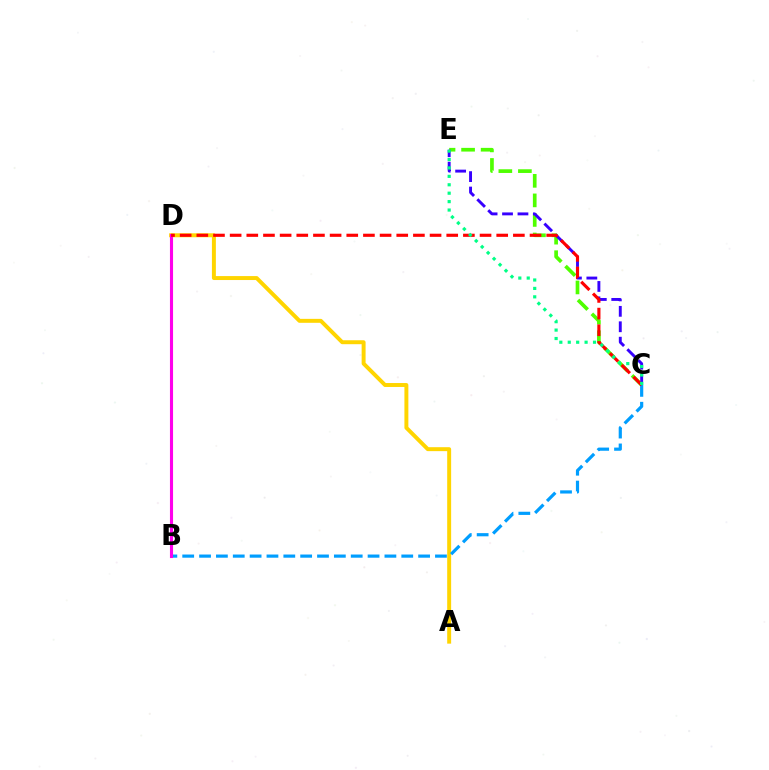{('C', 'E'): [{'color': '#4fff00', 'line_style': 'dashed', 'thickness': 2.66}, {'color': '#3700ff', 'line_style': 'dashed', 'thickness': 2.1}, {'color': '#00ff86', 'line_style': 'dotted', 'thickness': 2.29}], ('A', 'D'): [{'color': '#ffd500', 'line_style': 'solid', 'thickness': 2.84}], ('B', 'C'): [{'color': '#009eff', 'line_style': 'dashed', 'thickness': 2.29}], ('B', 'D'): [{'color': '#ff00ed', 'line_style': 'solid', 'thickness': 2.23}], ('C', 'D'): [{'color': '#ff0000', 'line_style': 'dashed', 'thickness': 2.26}]}